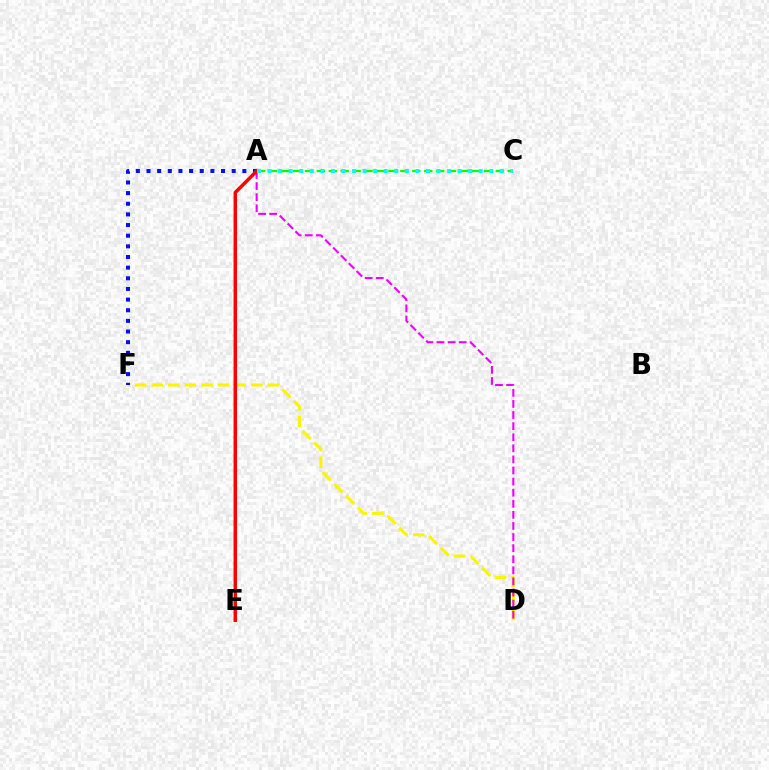{('D', 'F'): [{'color': '#fcf500', 'line_style': 'dashed', 'thickness': 2.25}], ('A', 'D'): [{'color': '#ee00ff', 'line_style': 'dashed', 'thickness': 1.51}], ('A', 'F'): [{'color': '#0010ff', 'line_style': 'dotted', 'thickness': 2.89}], ('A', 'E'): [{'color': '#ff0000', 'line_style': 'solid', 'thickness': 2.49}], ('A', 'C'): [{'color': '#08ff00', 'line_style': 'dashed', 'thickness': 1.62}, {'color': '#00fff6', 'line_style': 'dotted', 'thickness': 2.87}]}